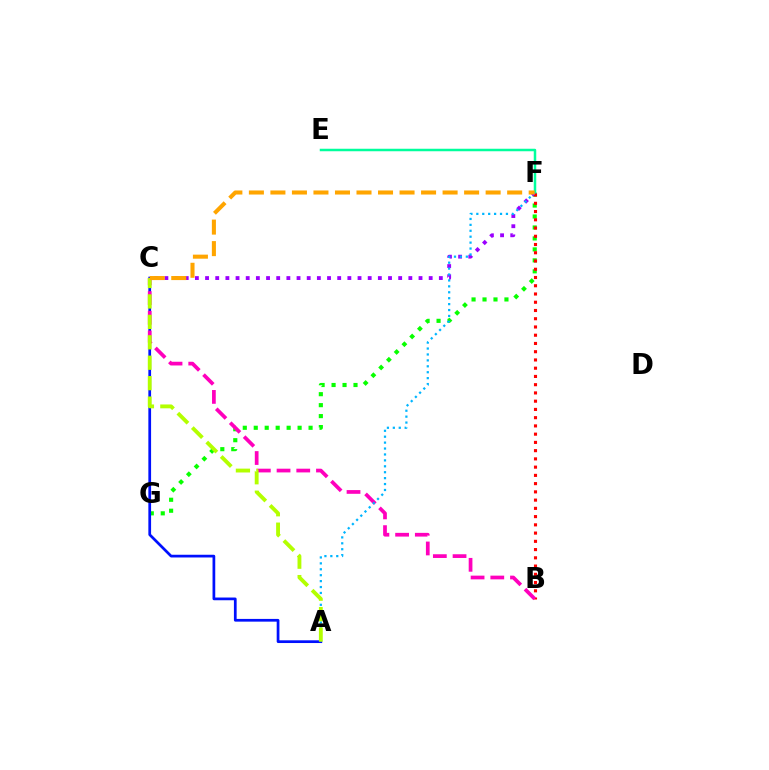{('F', 'G'): [{'color': '#08ff00', 'line_style': 'dotted', 'thickness': 2.98}], ('A', 'C'): [{'color': '#0010ff', 'line_style': 'solid', 'thickness': 1.96}, {'color': '#b3ff00', 'line_style': 'dashed', 'thickness': 2.78}], ('E', 'F'): [{'color': '#00ff9d', 'line_style': 'solid', 'thickness': 1.8}], ('C', 'F'): [{'color': '#9b00ff', 'line_style': 'dotted', 'thickness': 2.76}, {'color': '#ffa500', 'line_style': 'dashed', 'thickness': 2.92}], ('B', 'F'): [{'color': '#ff0000', 'line_style': 'dotted', 'thickness': 2.24}], ('B', 'C'): [{'color': '#ff00bd', 'line_style': 'dashed', 'thickness': 2.68}], ('A', 'F'): [{'color': '#00b5ff', 'line_style': 'dotted', 'thickness': 1.61}]}